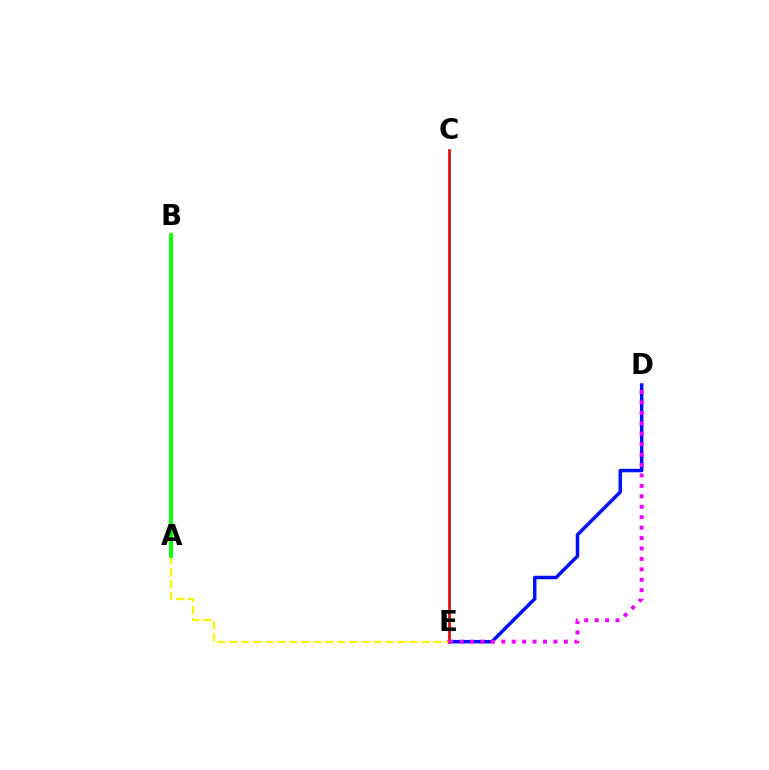{('D', 'E'): [{'color': '#0010ff', 'line_style': 'solid', 'thickness': 2.51}, {'color': '#ee00ff', 'line_style': 'dotted', 'thickness': 2.83}], ('A', 'E'): [{'color': '#fcf500', 'line_style': 'dashed', 'thickness': 1.63}], ('C', 'E'): [{'color': '#00fff6', 'line_style': 'solid', 'thickness': 2.28}, {'color': '#ff0000', 'line_style': 'solid', 'thickness': 1.86}], ('A', 'B'): [{'color': '#08ff00', 'line_style': 'solid', 'thickness': 2.76}]}